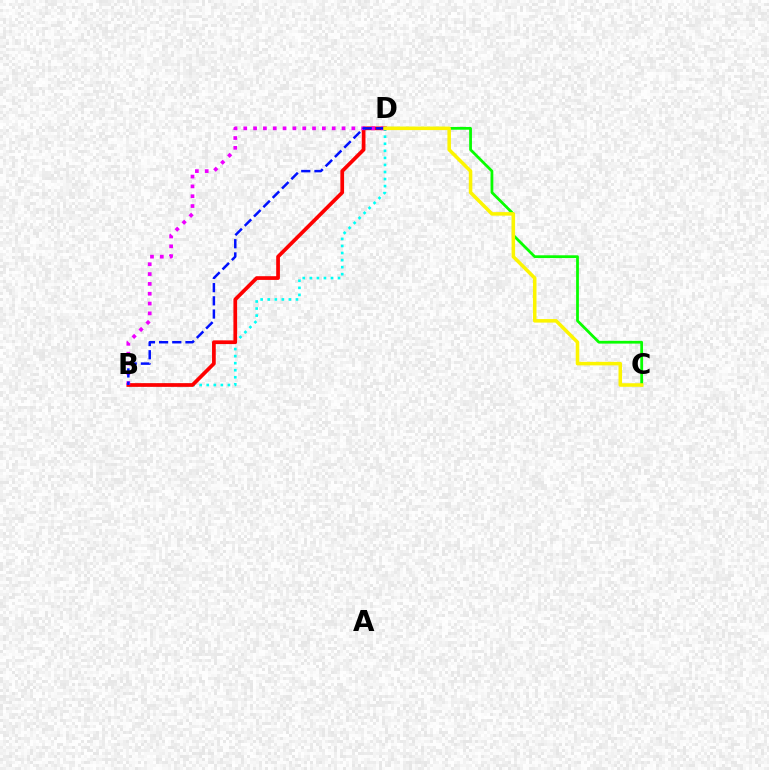{('B', 'D'): [{'color': '#00fff6', 'line_style': 'dotted', 'thickness': 1.92}, {'color': '#ff0000', 'line_style': 'solid', 'thickness': 2.68}, {'color': '#ee00ff', 'line_style': 'dotted', 'thickness': 2.67}, {'color': '#0010ff', 'line_style': 'dashed', 'thickness': 1.79}], ('C', 'D'): [{'color': '#08ff00', 'line_style': 'solid', 'thickness': 1.99}, {'color': '#fcf500', 'line_style': 'solid', 'thickness': 2.54}]}